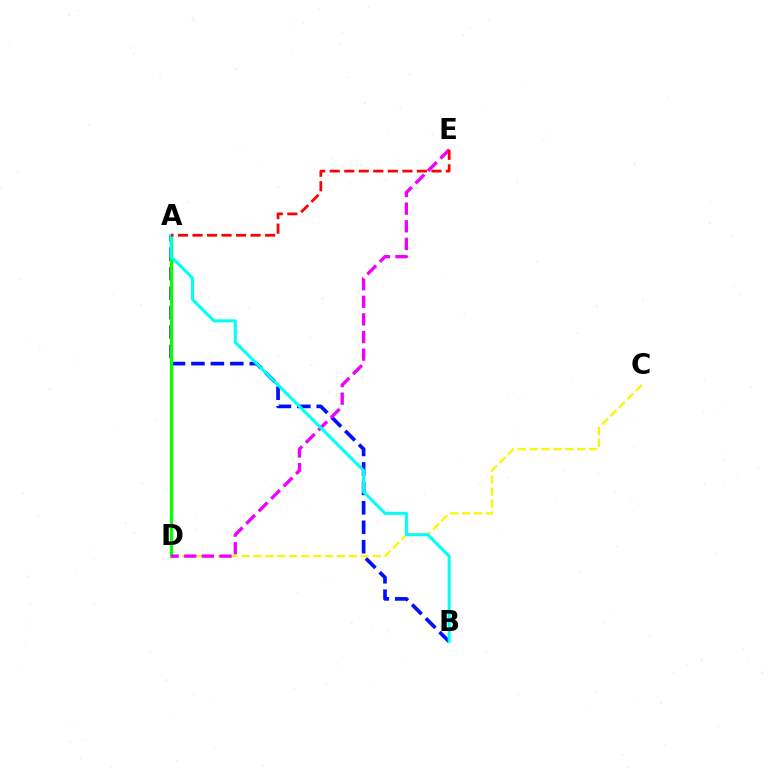{('A', 'B'): [{'color': '#0010ff', 'line_style': 'dashed', 'thickness': 2.64}, {'color': '#00fff6', 'line_style': 'solid', 'thickness': 2.19}], ('A', 'D'): [{'color': '#08ff00', 'line_style': 'solid', 'thickness': 2.33}], ('C', 'D'): [{'color': '#fcf500', 'line_style': 'dashed', 'thickness': 1.62}], ('D', 'E'): [{'color': '#ee00ff', 'line_style': 'dashed', 'thickness': 2.39}], ('A', 'E'): [{'color': '#ff0000', 'line_style': 'dashed', 'thickness': 1.97}]}